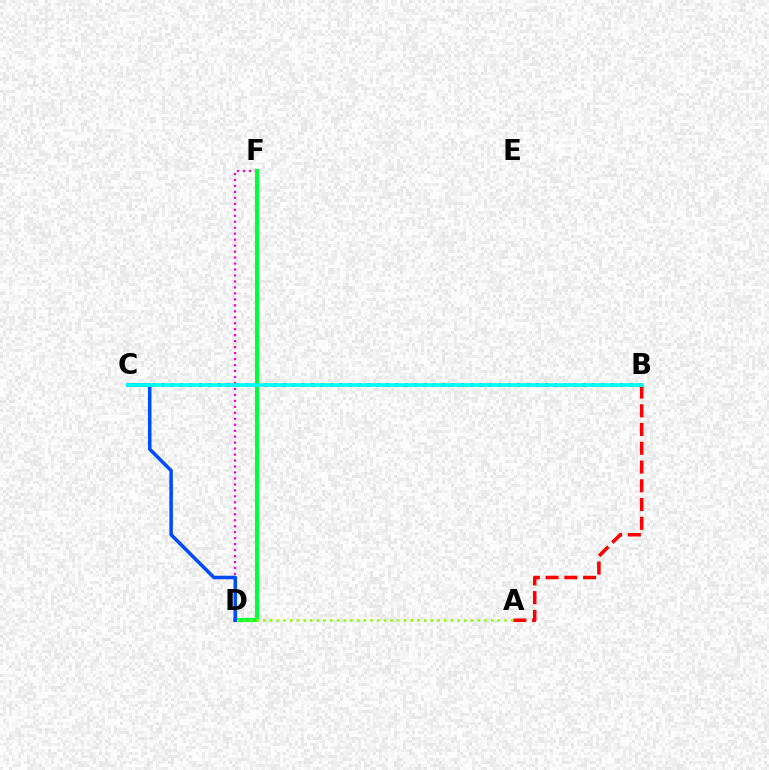{('B', 'C'): [{'color': '#ffbd00', 'line_style': 'dotted', 'thickness': 2.16}, {'color': '#7200ff', 'line_style': 'dotted', 'thickness': 2.54}, {'color': '#00fff6', 'line_style': 'solid', 'thickness': 2.65}], ('D', 'F'): [{'color': '#ff00cf', 'line_style': 'dotted', 'thickness': 1.62}, {'color': '#00ff39', 'line_style': 'solid', 'thickness': 2.92}], ('A', 'B'): [{'color': '#ff0000', 'line_style': 'dashed', 'thickness': 2.55}], ('A', 'D'): [{'color': '#84ff00', 'line_style': 'dotted', 'thickness': 1.82}], ('C', 'D'): [{'color': '#004bff', 'line_style': 'solid', 'thickness': 2.53}]}